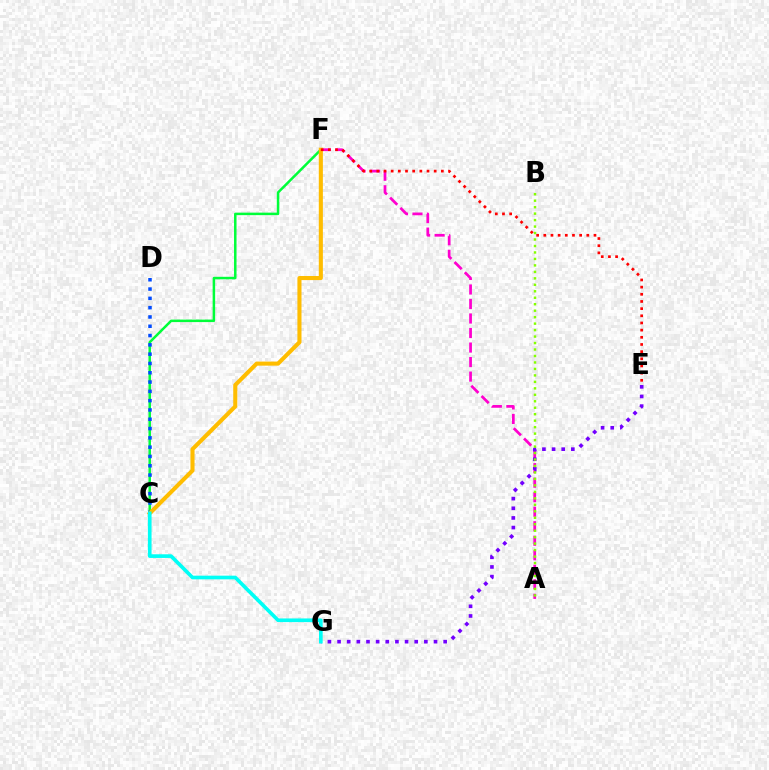{('A', 'F'): [{'color': '#ff00cf', 'line_style': 'dashed', 'thickness': 1.97}], ('C', 'F'): [{'color': '#00ff39', 'line_style': 'solid', 'thickness': 1.8}, {'color': '#ffbd00', 'line_style': 'solid', 'thickness': 2.94}], ('E', 'G'): [{'color': '#7200ff', 'line_style': 'dotted', 'thickness': 2.62}], ('C', 'D'): [{'color': '#004bff', 'line_style': 'dotted', 'thickness': 2.53}], ('A', 'B'): [{'color': '#84ff00', 'line_style': 'dotted', 'thickness': 1.76}], ('E', 'F'): [{'color': '#ff0000', 'line_style': 'dotted', 'thickness': 1.95}], ('C', 'G'): [{'color': '#00fff6', 'line_style': 'solid', 'thickness': 2.64}]}